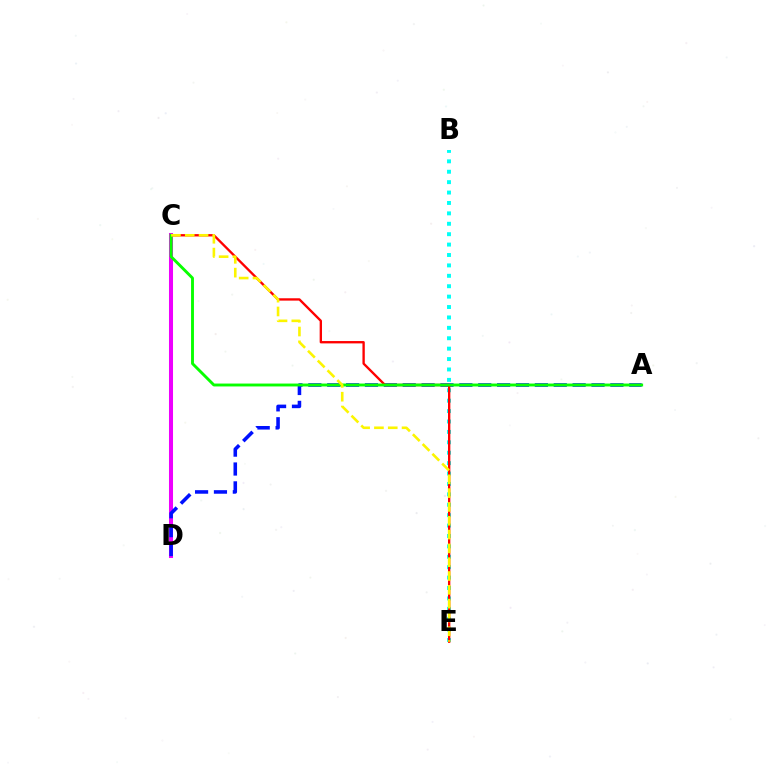{('B', 'E'): [{'color': '#00fff6', 'line_style': 'dotted', 'thickness': 2.83}], ('C', 'D'): [{'color': '#ee00ff', 'line_style': 'solid', 'thickness': 2.9}], ('A', 'D'): [{'color': '#0010ff', 'line_style': 'dashed', 'thickness': 2.56}], ('C', 'E'): [{'color': '#ff0000', 'line_style': 'solid', 'thickness': 1.69}, {'color': '#fcf500', 'line_style': 'dashed', 'thickness': 1.88}], ('A', 'C'): [{'color': '#08ff00', 'line_style': 'solid', 'thickness': 2.08}]}